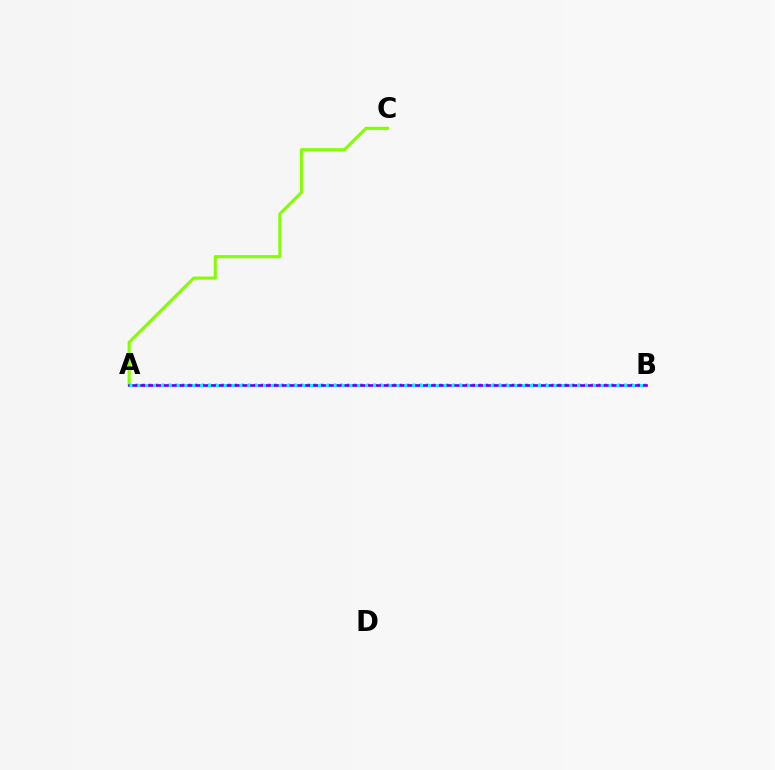{('A', 'B'): [{'color': '#ff0000', 'line_style': 'dotted', 'thickness': 1.79}, {'color': '#7200ff', 'line_style': 'solid', 'thickness': 1.96}, {'color': '#00fff6', 'line_style': 'dotted', 'thickness': 2.13}], ('A', 'C'): [{'color': '#84ff00', 'line_style': 'solid', 'thickness': 2.22}]}